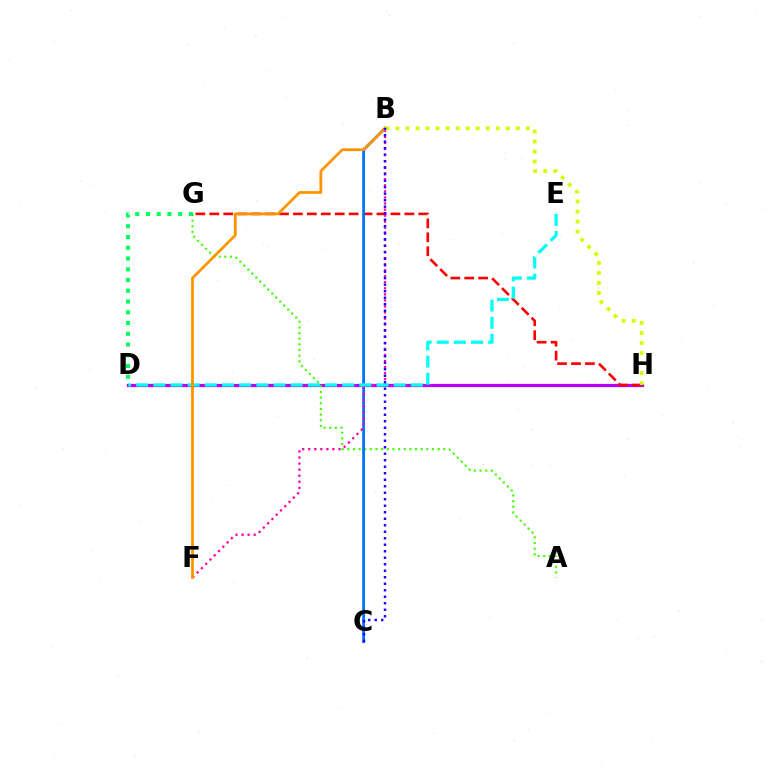{('D', 'H'): [{'color': '#b900ff', 'line_style': 'solid', 'thickness': 2.31}], ('A', 'G'): [{'color': '#3dff00', 'line_style': 'dotted', 'thickness': 1.53}], ('G', 'H'): [{'color': '#ff0000', 'line_style': 'dashed', 'thickness': 1.89}], ('B', 'C'): [{'color': '#0074ff', 'line_style': 'solid', 'thickness': 2.03}, {'color': '#2500ff', 'line_style': 'dotted', 'thickness': 1.77}], ('D', 'G'): [{'color': '#00ff5c', 'line_style': 'dotted', 'thickness': 2.92}], ('B', 'F'): [{'color': '#ff00ac', 'line_style': 'dotted', 'thickness': 1.65}, {'color': '#ff9400', 'line_style': 'solid', 'thickness': 1.99}], ('B', 'H'): [{'color': '#d1ff00', 'line_style': 'dotted', 'thickness': 2.73}], ('D', 'E'): [{'color': '#00fff6', 'line_style': 'dashed', 'thickness': 2.33}]}